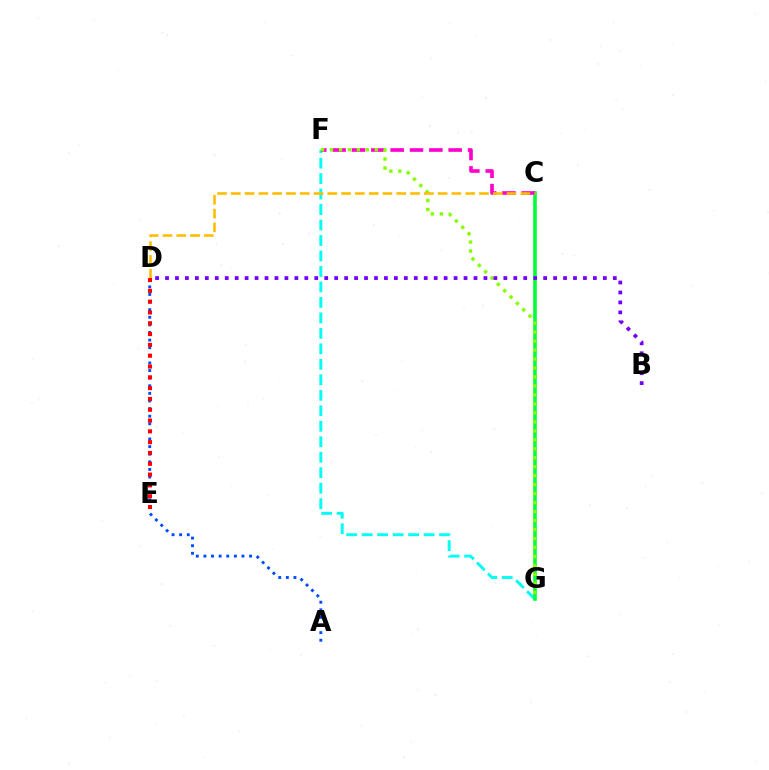{('F', 'G'): [{'color': '#00fff6', 'line_style': 'dashed', 'thickness': 2.1}, {'color': '#84ff00', 'line_style': 'dotted', 'thickness': 2.44}], ('C', 'G'): [{'color': '#00ff39', 'line_style': 'solid', 'thickness': 2.6}], ('C', 'F'): [{'color': '#ff00cf', 'line_style': 'dashed', 'thickness': 2.63}], ('A', 'D'): [{'color': '#004bff', 'line_style': 'dotted', 'thickness': 2.07}], ('C', 'D'): [{'color': '#ffbd00', 'line_style': 'dashed', 'thickness': 1.87}], ('D', 'E'): [{'color': '#ff0000', 'line_style': 'dotted', 'thickness': 2.94}], ('B', 'D'): [{'color': '#7200ff', 'line_style': 'dotted', 'thickness': 2.7}]}